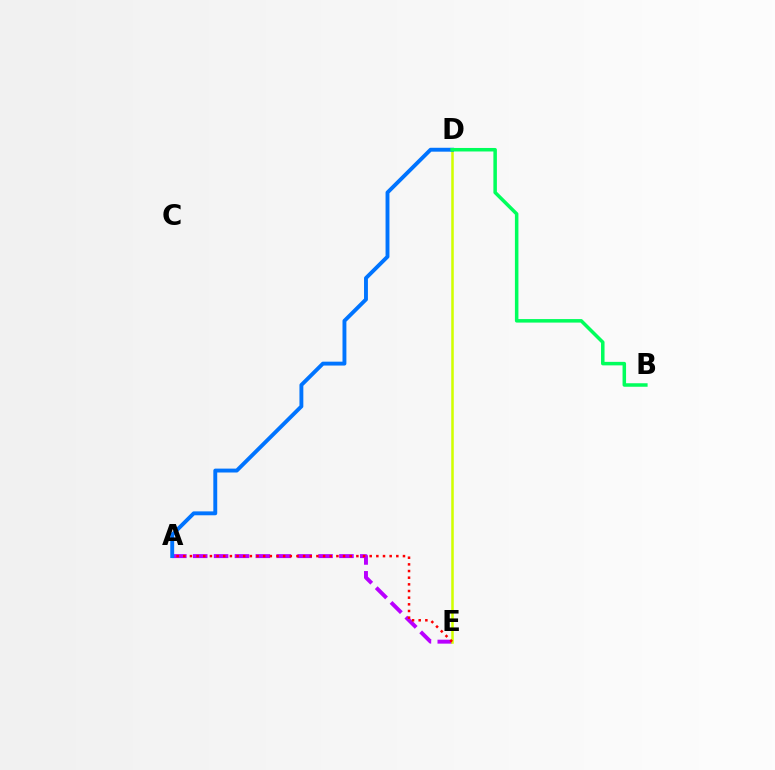{('A', 'E'): [{'color': '#b900ff', 'line_style': 'dashed', 'thickness': 2.84}, {'color': '#ff0000', 'line_style': 'dotted', 'thickness': 1.81}], ('D', 'E'): [{'color': '#d1ff00', 'line_style': 'solid', 'thickness': 1.82}], ('A', 'D'): [{'color': '#0074ff', 'line_style': 'solid', 'thickness': 2.8}], ('B', 'D'): [{'color': '#00ff5c', 'line_style': 'solid', 'thickness': 2.53}]}